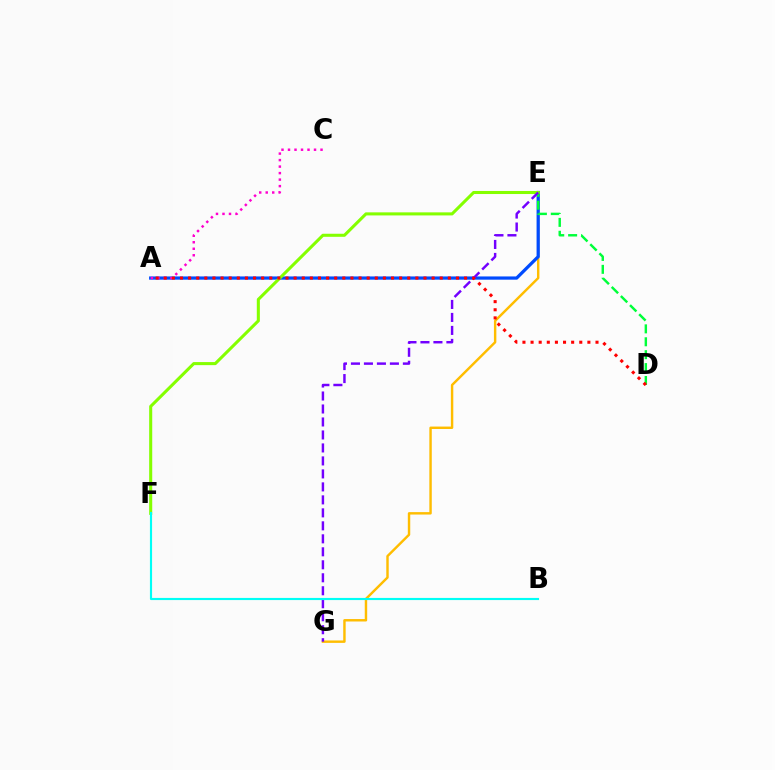{('E', 'G'): [{'color': '#ffbd00', 'line_style': 'solid', 'thickness': 1.75}, {'color': '#7200ff', 'line_style': 'dashed', 'thickness': 1.76}], ('A', 'E'): [{'color': '#004bff', 'line_style': 'solid', 'thickness': 2.33}], ('D', 'E'): [{'color': '#00ff39', 'line_style': 'dashed', 'thickness': 1.75}], ('E', 'F'): [{'color': '#84ff00', 'line_style': 'solid', 'thickness': 2.21}], ('A', 'C'): [{'color': '#ff00cf', 'line_style': 'dotted', 'thickness': 1.77}], ('B', 'F'): [{'color': '#00fff6', 'line_style': 'solid', 'thickness': 1.55}], ('A', 'D'): [{'color': '#ff0000', 'line_style': 'dotted', 'thickness': 2.21}]}